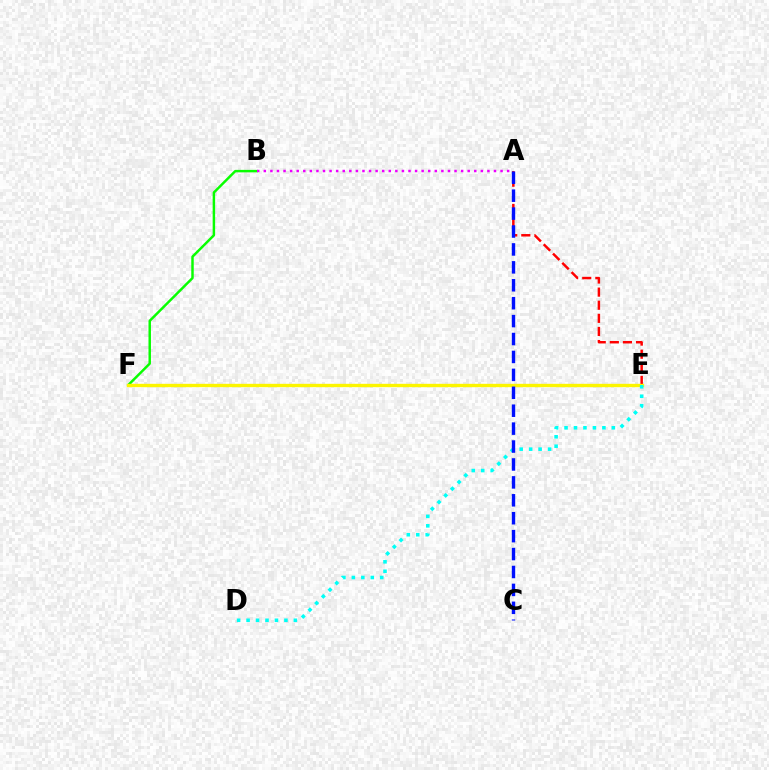{('B', 'F'): [{'color': '#08ff00', 'line_style': 'solid', 'thickness': 1.78}], ('A', 'E'): [{'color': '#ff0000', 'line_style': 'dashed', 'thickness': 1.78}], ('E', 'F'): [{'color': '#fcf500', 'line_style': 'solid', 'thickness': 2.42}], ('A', 'B'): [{'color': '#ee00ff', 'line_style': 'dotted', 'thickness': 1.79}], ('D', 'E'): [{'color': '#00fff6', 'line_style': 'dotted', 'thickness': 2.57}], ('A', 'C'): [{'color': '#0010ff', 'line_style': 'dashed', 'thickness': 2.43}]}